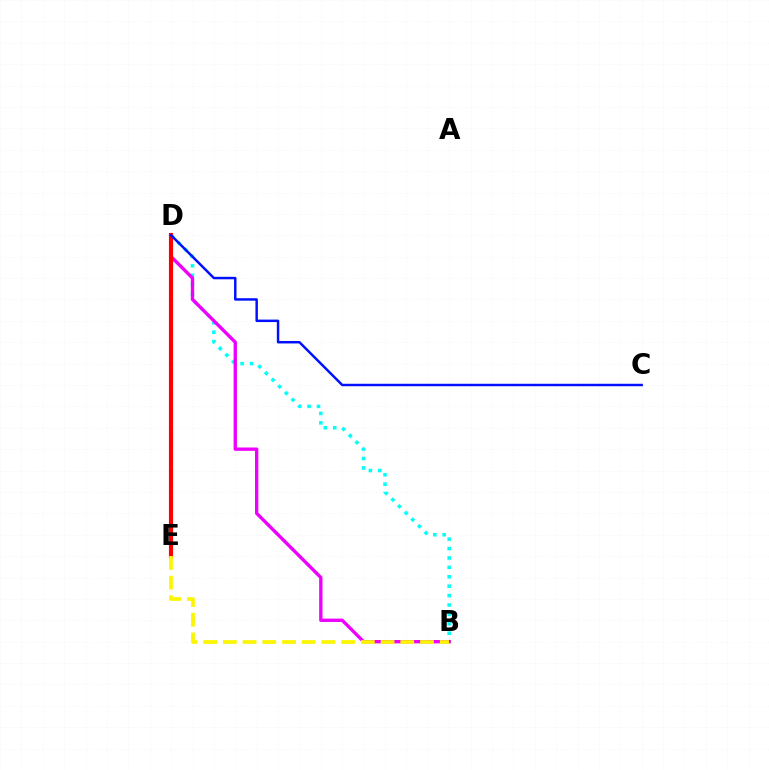{('B', 'D'): [{'color': '#00fff6', 'line_style': 'dotted', 'thickness': 2.56}, {'color': '#ee00ff', 'line_style': 'solid', 'thickness': 2.41}], ('D', 'E'): [{'color': '#08ff00', 'line_style': 'dashed', 'thickness': 2.53}, {'color': '#ff0000', 'line_style': 'solid', 'thickness': 2.98}], ('C', 'D'): [{'color': '#0010ff', 'line_style': 'solid', 'thickness': 1.78}], ('B', 'E'): [{'color': '#fcf500', 'line_style': 'dashed', 'thickness': 2.68}]}